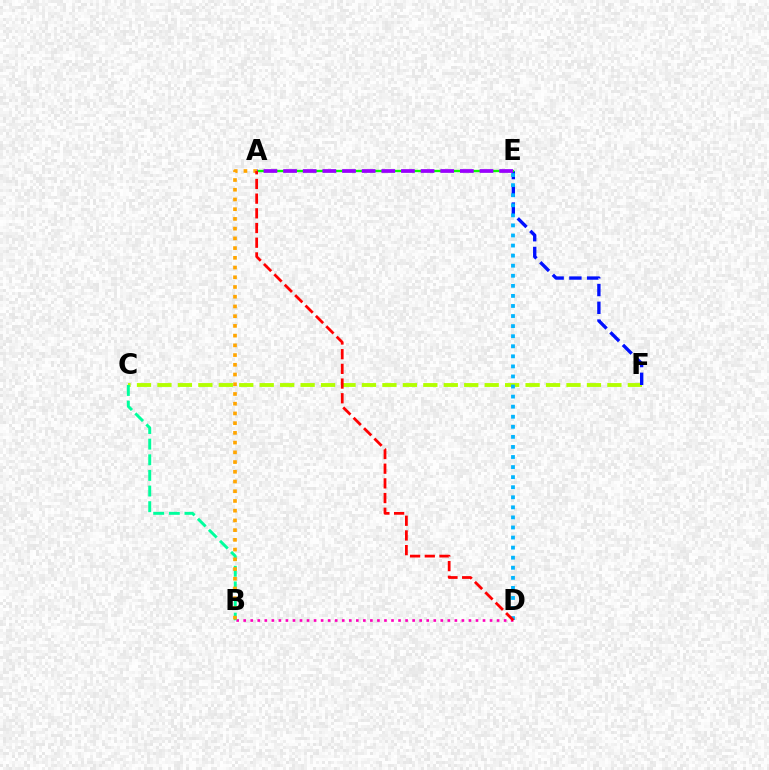{('B', 'D'): [{'color': '#ff00bd', 'line_style': 'dotted', 'thickness': 1.91}], ('C', 'F'): [{'color': '#b3ff00', 'line_style': 'dashed', 'thickness': 2.78}], ('E', 'F'): [{'color': '#0010ff', 'line_style': 'dashed', 'thickness': 2.41}], ('D', 'E'): [{'color': '#00b5ff', 'line_style': 'dotted', 'thickness': 2.74}], ('A', 'E'): [{'color': '#08ff00', 'line_style': 'solid', 'thickness': 1.67}, {'color': '#9b00ff', 'line_style': 'dashed', 'thickness': 2.67}], ('B', 'C'): [{'color': '#00ff9d', 'line_style': 'dashed', 'thickness': 2.12}], ('A', 'B'): [{'color': '#ffa500', 'line_style': 'dotted', 'thickness': 2.64}], ('A', 'D'): [{'color': '#ff0000', 'line_style': 'dashed', 'thickness': 2.0}]}